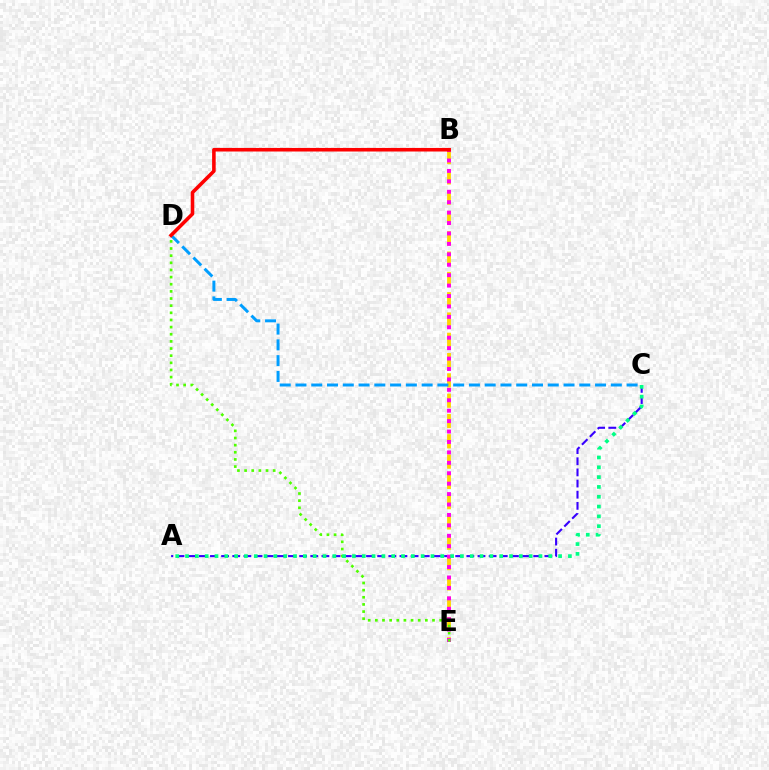{('B', 'E'): [{'color': '#ffd500', 'line_style': 'dashed', 'thickness': 2.76}, {'color': '#ff00ed', 'line_style': 'dotted', 'thickness': 2.83}], ('A', 'C'): [{'color': '#3700ff', 'line_style': 'dashed', 'thickness': 1.51}, {'color': '#00ff86', 'line_style': 'dotted', 'thickness': 2.67}], ('D', 'E'): [{'color': '#4fff00', 'line_style': 'dotted', 'thickness': 1.94}], ('C', 'D'): [{'color': '#009eff', 'line_style': 'dashed', 'thickness': 2.14}], ('B', 'D'): [{'color': '#ff0000', 'line_style': 'solid', 'thickness': 2.57}]}